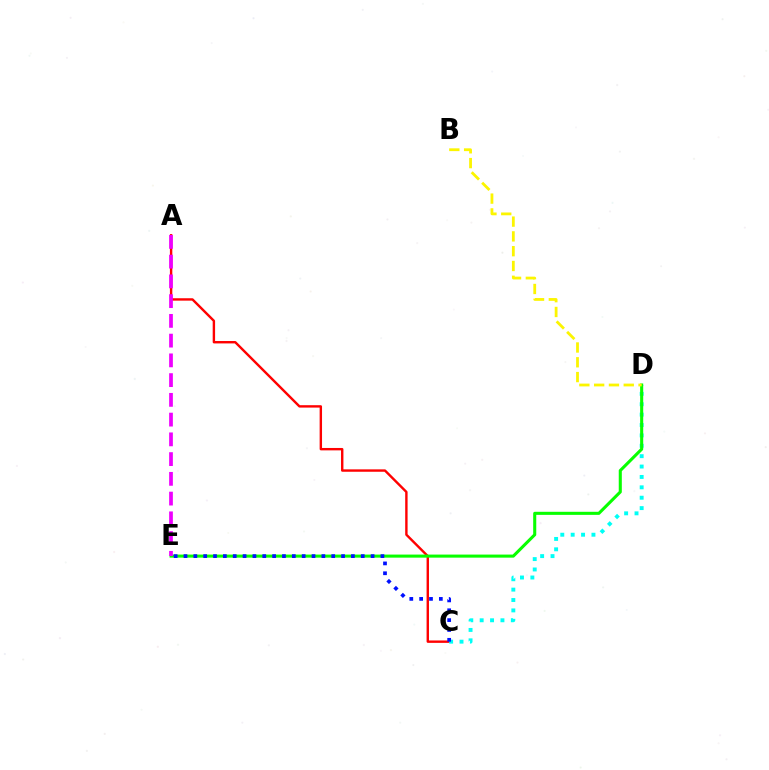{('A', 'C'): [{'color': '#ff0000', 'line_style': 'solid', 'thickness': 1.73}], ('C', 'D'): [{'color': '#00fff6', 'line_style': 'dotted', 'thickness': 2.82}], ('D', 'E'): [{'color': '#08ff00', 'line_style': 'solid', 'thickness': 2.21}], ('C', 'E'): [{'color': '#0010ff', 'line_style': 'dotted', 'thickness': 2.68}], ('B', 'D'): [{'color': '#fcf500', 'line_style': 'dashed', 'thickness': 2.01}], ('A', 'E'): [{'color': '#ee00ff', 'line_style': 'dashed', 'thickness': 2.68}]}